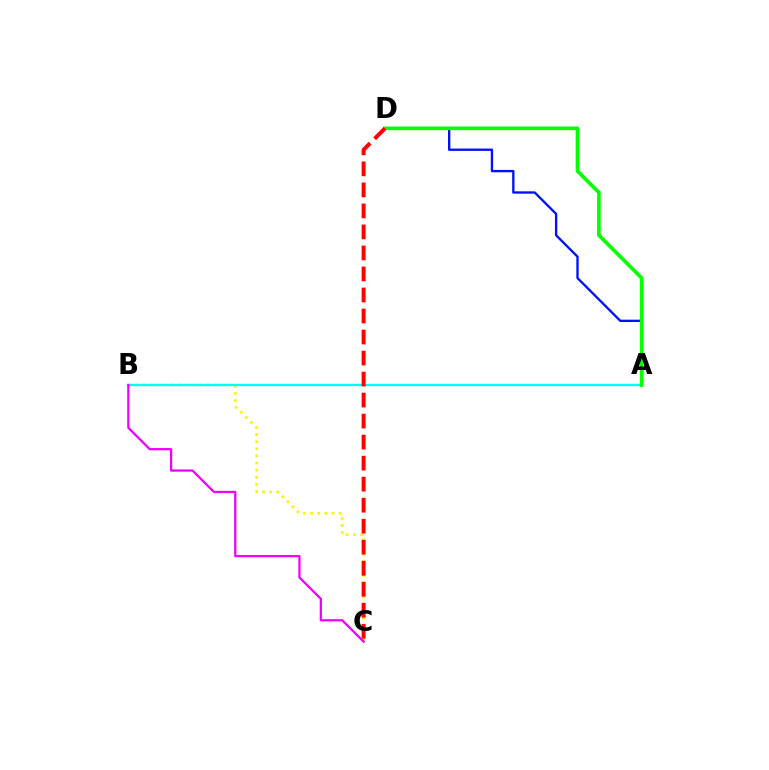{('B', 'C'): [{'color': '#fcf500', 'line_style': 'dotted', 'thickness': 1.94}, {'color': '#ee00ff', 'line_style': 'solid', 'thickness': 1.61}], ('A', 'D'): [{'color': '#0010ff', 'line_style': 'solid', 'thickness': 1.68}, {'color': '#08ff00', 'line_style': 'solid', 'thickness': 2.64}], ('A', 'B'): [{'color': '#00fff6', 'line_style': 'solid', 'thickness': 1.71}], ('C', 'D'): [{'color': '#ff0000', 'line_style': 'dashed', 'thickness': 2.86}]}